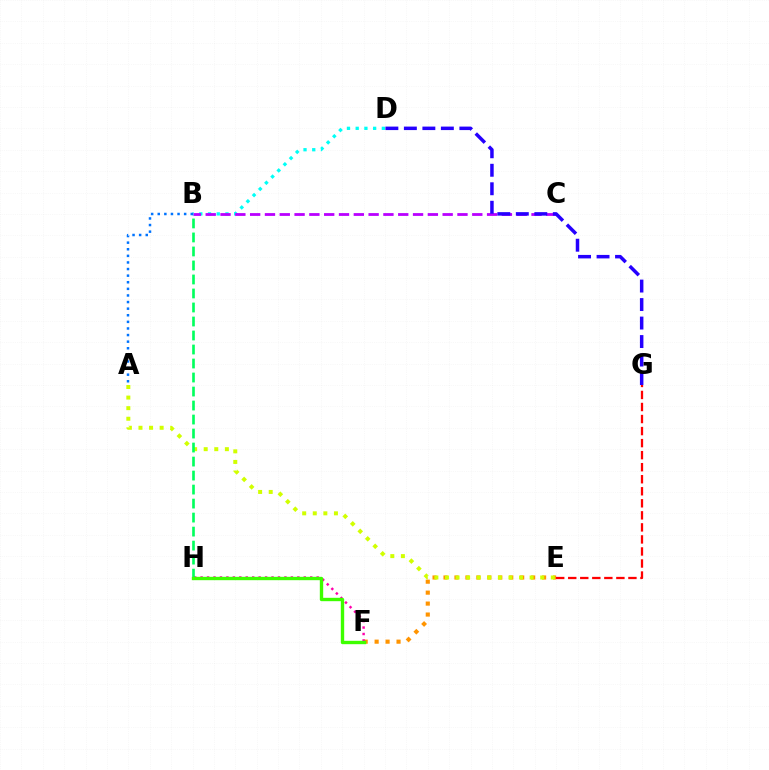{('B', 'D'): [{'color': '#00fff6', 'line_style': 'dotted', 'thickness': 2.37}], ('A', 'B'): [{'color': '#0074ff', 'line_style': 'dotted', 'thickness': 1.79}], ('E', 'F'): [{'color': '#ff9400', 'line_style': 'dotted', 'thickness': 2.98}], ('A', 'E'): [{'color': '#d1ff00', 'line_style': 'dotted', 'thickness': 2.88}], ('E', 'G'): [{'color': '#ff0000', 'line_style': 'dashed', 'thickness': 1.64}], ('F', 'H'): [{'color': '#ff00ac', 'line_style': 'dotted', 'thickness': 1.75}, {'color': '#3dff00', 'line_style': 'solid', 'thickness': 2.42}], ('B', 'H'): [{'color': '#00ff5c', 'line_style': 'dashed', 'thickness': 1.9}], ('B', 'C'): [{'color': '#b900ff', 'line_style': 'dashed', 'thickness': 2.01}], ('D', 'G'): [{'color': '#2500ff', 'line_style': 'dashed', 'thickness': 2.51}]}